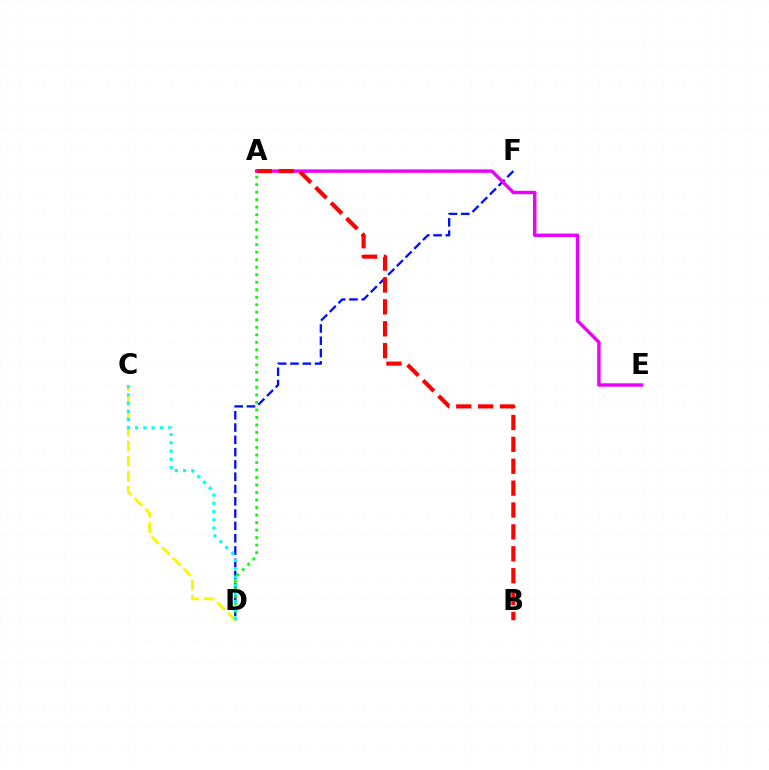{('D', 'F'): [{'color': '#0010ff', 'line_style': 'dashed', 'thickness': 1.67}], ('A', 'E'): [{'color': '#ee00ff', 'line_style': 'solid', 'thickness': 2.46}], ('A', 'D'): [{'color': '#08ff00', 'line_style': 'dotted', 'thickness': 2.04}], ('C', 'D'): [{'color': '#fcf500', 'line_style': 'dashed', 'thickness': 2.04}, {'color': '#00fff6', 'line_style': 'dotted', 'thickness': 2.24}], ('A', 'B'): [{'color': '#ff0000', 'line_style': 'dashed', 'thickness': 2.97}]}